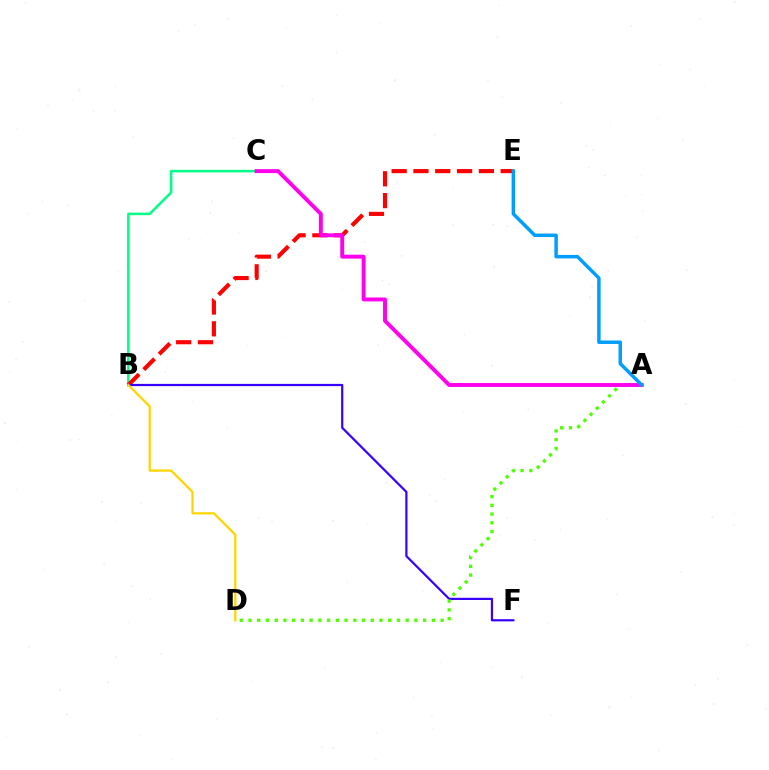{('B', 'C'): [{'color': '#00ff86', 'line_style': 'solid', 'thickness': 1.81}], ('B', 'E'): [{'color': '#ff0000', 'line_style': 'dashed', 'thickness': 2.96}], ('B', 'F'): [{'color': '#3700ff', 'line_style': 'solid', 'thickness': 1.59}], ('A', 'D'): [{'color': '#4fff00', 'line_style': 'dotted', 'thickness': 2.37}], ('A', 'C'): [{'color': '#ff00ed', 'line_style': 'solid', 'thickness': 2.82}], ('B', 'D'): [{'color': '#ffd500', 'line_style': 'solid', 'thickness': 1.63}], ('A', 'E'): [{'color': '#009eff', 'line_style': 'solid', 'thickness': 2.5}]}